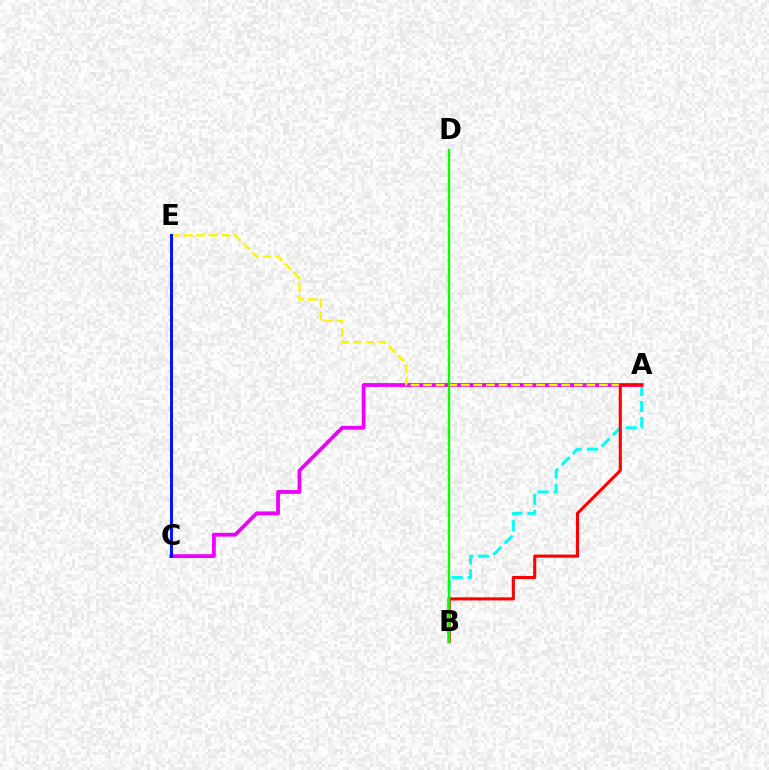{('A', 'B'): [{'color': '#00fff6', 'line_style': 'dashed', 'thickness': 2.16}, {'color': '#ff0000', 'line_style': 'solid', 'thickness': 2.21}], ('A', 'C'): [{'color': '#ee00ff', 'line_style': 'solid', 'thickness': 2.73}], ('A', 'E'): [{'color': '#fcf500', 'line_style': 'dashed', 'thickness': 1.71}], ('C', 'E'): [{'color': '#0010ff', 'line_style': 'solid', 'thickness': 2.12}], ('B', 'D'): [{'color': '#08ff00', 'line_style': 'solid', 'thickness': 1.72}]}